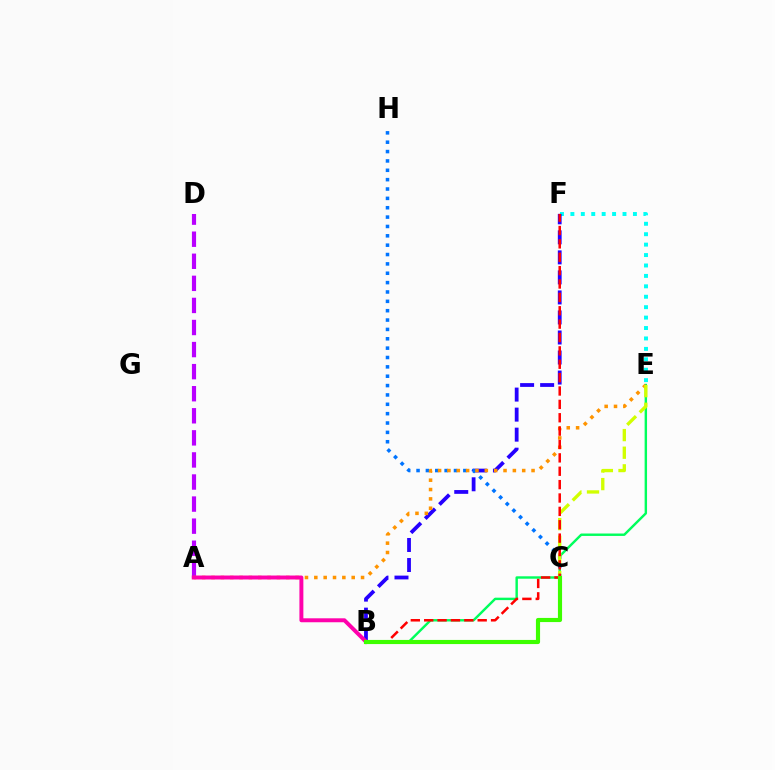{('E', 'F'): [{'color': '#00fff6', 'line_style': 'dotted', 'thickness': 2.83}], ('B', 'E'): [{'color': '#00ff5c', 'line_style': 'solid', 'thickness': 1.75}], ('B', 'F'): [{'color': '#2500ff', 'line_style': 'dashed', 'thickness': 2.72}, {'color': '#ff0000', 'line_style': 'dashed', 'thickness': 1.82}], ('A', 'D'): [{'color': '#b900ff', 'line_style': 'dashed', 'thickness': 3.0}], ('C', 'H'): [{'color': '#0074ff', 'line_style': 'dotted', 'thickness': 2.54}], ('A', 'E'): [{'color': '#ff9400', 'line_style': 'dotted', 'thickness': 2.54}], ('C', 'E'): [{'color': '#d1ff00', 'line_style': 'dashed', 'thickness': 2.4}], ('A', 'B'): [{'color': '#ff00ac', 'line_style': 'solid', 'thickness': 2.85}], ('B', 'C'): [{'color': '#3dff00', 'line_style': 'solid', 'thickness': 2.98}]}